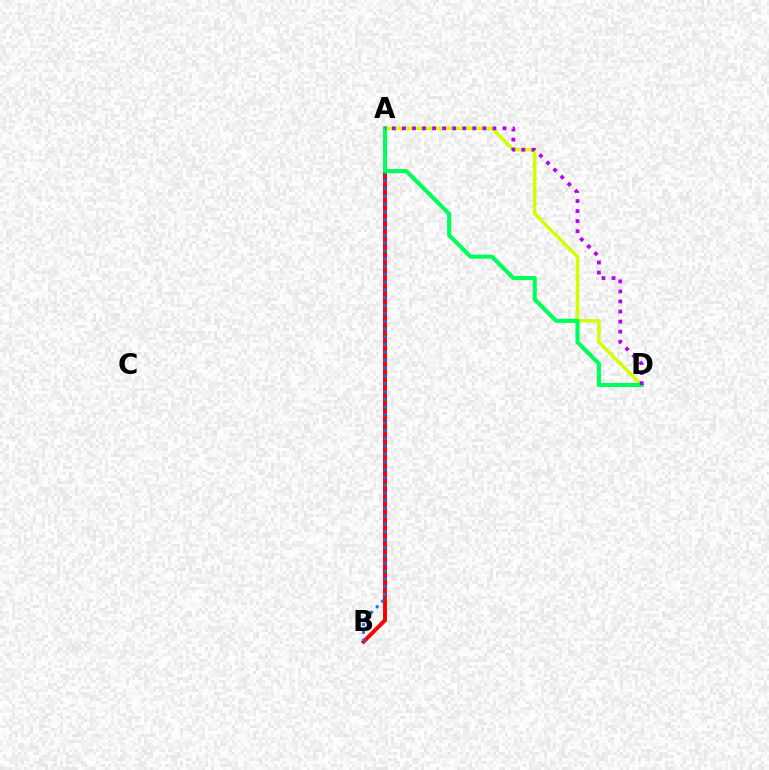{('A', 'B'): [{'color': '#ff0000', 'line_style': 'solid', 'thickness': 2.84}, {'color': '#0074ff', 'line_style': 'dotted', 'thickness': 2.12}], ('A', 'D'): [{'color': '#d1ff00', 'line_style': 'solid', 'thickness': 2.47}, {'color': '#00ff5c', 'line_style': 'solid', 'thickness': 2.95}, {'color': '#b900ff', 'line_style': 'dotted', 'thickness': 2.73}]}